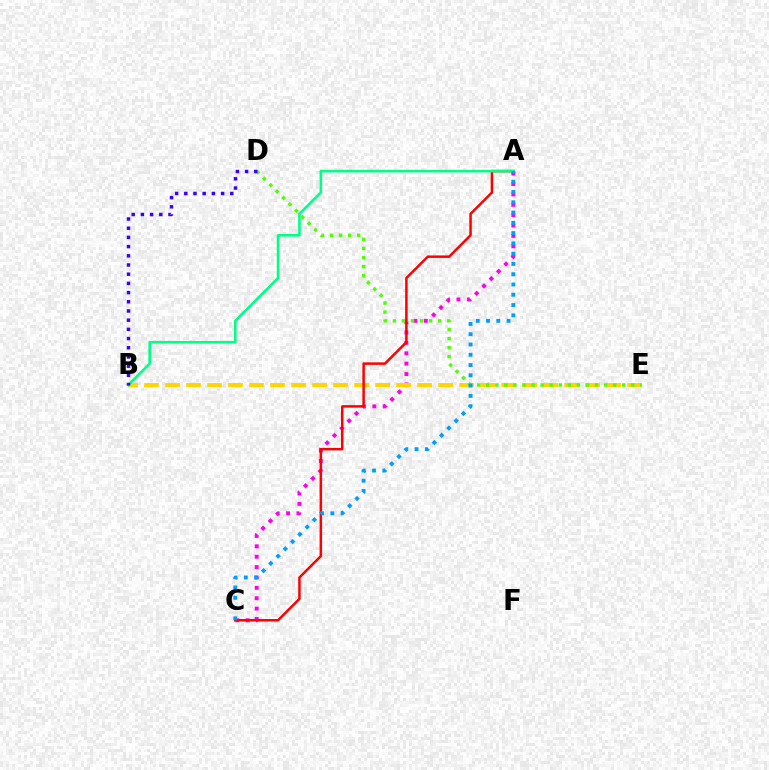{('A', 'C'): [{'color': '#ff00ed', 'line_style': 'dotted', 'thickness': 2.82}, {'color': '#ff0000', 'line_style': 'solid', 'thickness': 1.79}, {'color': '#009eff', 'line_style': 'dotted', 'thickness': 2.79}], ('B', 'E'): [{'color': '#ffd500', 'line_style': 'dashed', 'thickness': 2.85}], ('D', 'E'): [{'color': '#4fff00', 'line_style': 'dotted', 'thickness': 2.46}], ('A', 'B'): [{'color': '#00ff86', 'line_style': 'solid', 'thickness': 1.87}], ('B', 'D'): [{'color': '#3700ff', 'line_style': 'dotted', 'thickness': 2.5}]}